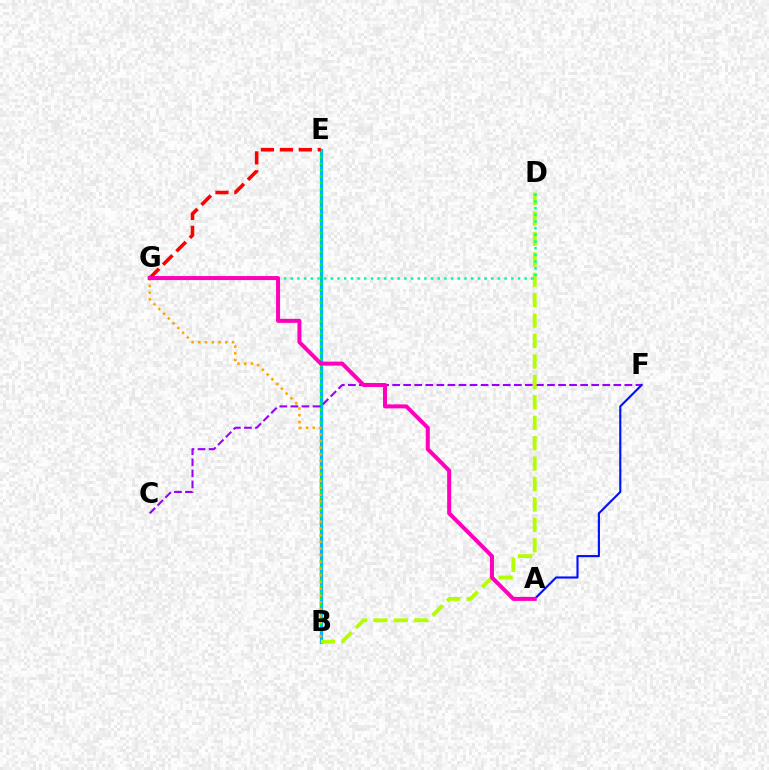{('B', 'E'): [{'color': '#00b5ff', 'line_style': 'solid', 'thickness': 2.31}, {'color': '#08ff00', 'line_style': 'dotted', 'thickness': 1.71}], ('C', 'F'): [{'color': '#9b00ff', 'line_style': 'dashed', 'thickness': 1.5}], ('A', 'F'): [{'color': '#0010ff', 'line_style': 'solid', 'thickness': 1.53}], ('B', 'D'): [{'color': '#b3ff00', 'line_style': 'dashed', 'thickness': 2.77}], ('D', 'G'): [{'color': '#00ff9d', 'line_style': 'dotted', 'thickness': 1.82}], ('E', 'G'): [{'color': '#ff0000', 'line_style': 'dashed', 'thickness': 2.57}], ('B', 'G'): [{'color': '#ffa500', 'line_style': 'dotted', 'thickness': 1.83}], ('A', 'G'): [{'color': '#ff00bd', 'line_style': 'solid', 'thickness': 2.89}]}